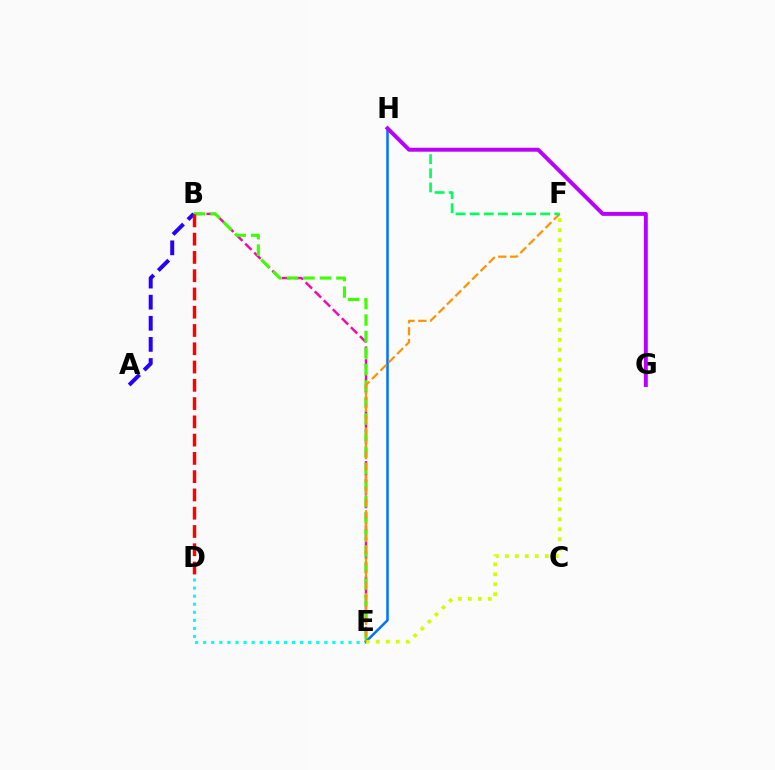{('D', 'E'): [{'color': '#00fff6', 'line_style': 'dotted', 'thickness': 2.19}], ('B', 'E'): [{'color': '#ff00ac', 'line_style': 'dashed', 'thickness': 1.73}, {'color': '#3dff00', 'line_style': 'dashed', 'thickness': 2.24}], ('E', 'H'): [{'color': '#0074ff', 'line_style': 'solid', 'thickness': 1.82}], ('E', 'F'): [{'color': '#d1ff00', 'line_style': 'dotted', 'thickness': 2.71}, {'color': '#ff9400', 'line_style': 'dashed', 'thickness': 1.61}], ('F', 'H'): [{'color': '#00ff5c', 'line_style': 'dashed', 'thickness': 1.92}], ('G', 'H'): [{'color': '#b900ff', 'line_style': 'solid', 'thickness': 2.83}], ('A', 'B'): [{'color': '#2500ff', 'line_style': 'dashed', 'thickness': 2.87}], ('B', 'D'): [{'color': '#ff0000', 'line_style': 'dashed', 'thickness': 2.48}]}